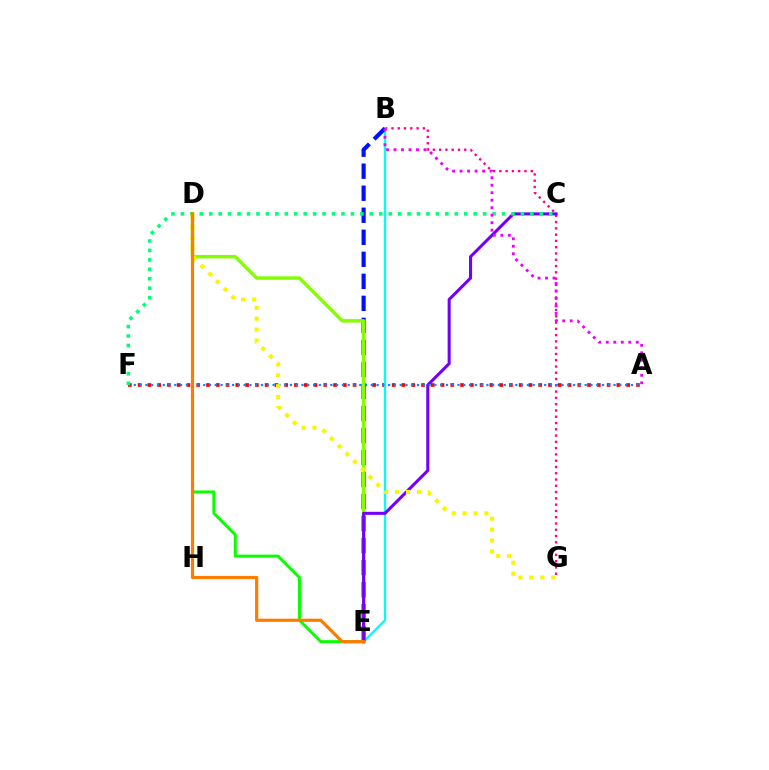{('B', 'G'): [{'color': '#ff0094', 'line_style': 'dotted', 'thickness': 1.71}], ('D', 'E'): [{'color': '#08ff00', 'line_style': 'solid', 'thickness': 2.15}, {'color': '#84ff00', 'line_style': 'solid', 'thickness': 2.49}, {'color': '#ff7c00', 'line_style': 'solid', 'thickness': 2.3}], ('A', 'F'): [{'color': '#ff0000', 'line_style': 'dotted', 'thickness': 2.65}, {'color': '#008cff', 'line_style': 'dotted', 'thickness': 1.57}], ('B', 'E'): [{'color': '#00fff6', 'line_style': 'solid', 'thickness': 1.69}, {'color': '#0010ff', 'line_style': 'dashed', 'thickness': 2.99}], ('C', 'E'): [{'color': '#7200ff', 'line_style': 'solid', 'thickness': 2.19}], ('C', 'F'): [{'color': '#00ff74', 'line_style': 'dotted', 'thickness': 2.57}], ('A', 'B'): [{'color': '#ee00ff', 'line_style': 'dotted', 'thickness': 2.04}], ('D', 'G'): [{'color': '#fcf500', 'line_style': 'dotted', 'thickness': 2.96}]}